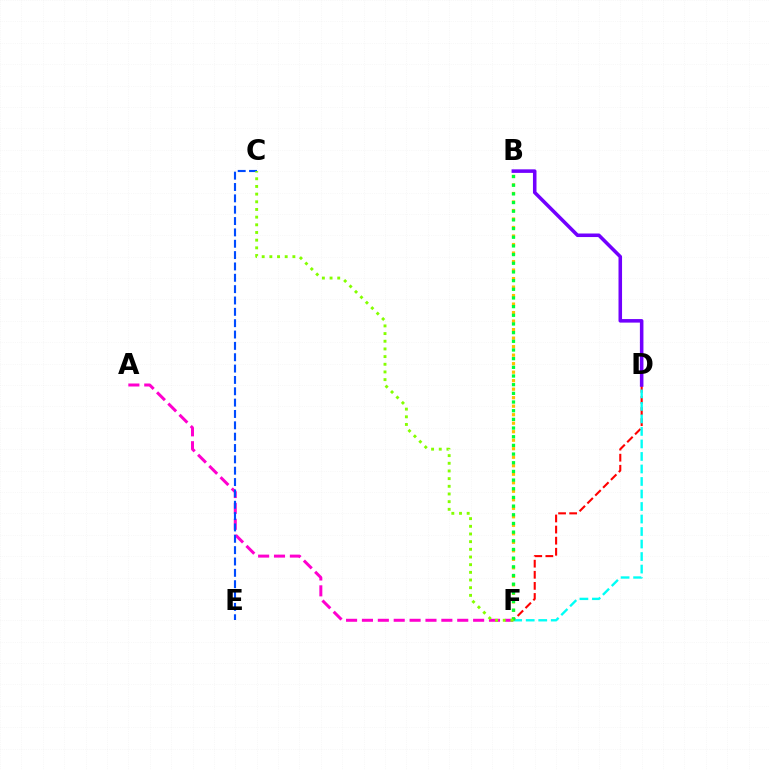{('D', 'F'): [{'color': '#ff0000', 'line_style': 'dashed', 'thickness': 1.51}, {'color': '#00fff6', 'line_style': 'dashed', 'thickness': 1.7}], ('A', 'F'): [{'color': '#ff00cf', 'line_style': 'dashed', 'thickness': 2.16}], ('B', 'D'): [{'color': '#7200ff', 'line_style': 'solid', 'thickness': 2.55}], ('C', 'E'): [{'color': '#004bff', 'line_style': 'dashed', 'thickness': 1.54}], ('B', 'F'): [{'color': '#ffbd00', 'line_style': 'dotted', 'thickness': 2.31}, {'color': '#00ff39', 'line_style': 'dotted', 'thickness': 2.36}], ('C', 'F'): [{'color': '#84ff00', 'line_style': 'dotted', 'thickness': 2.08}]}